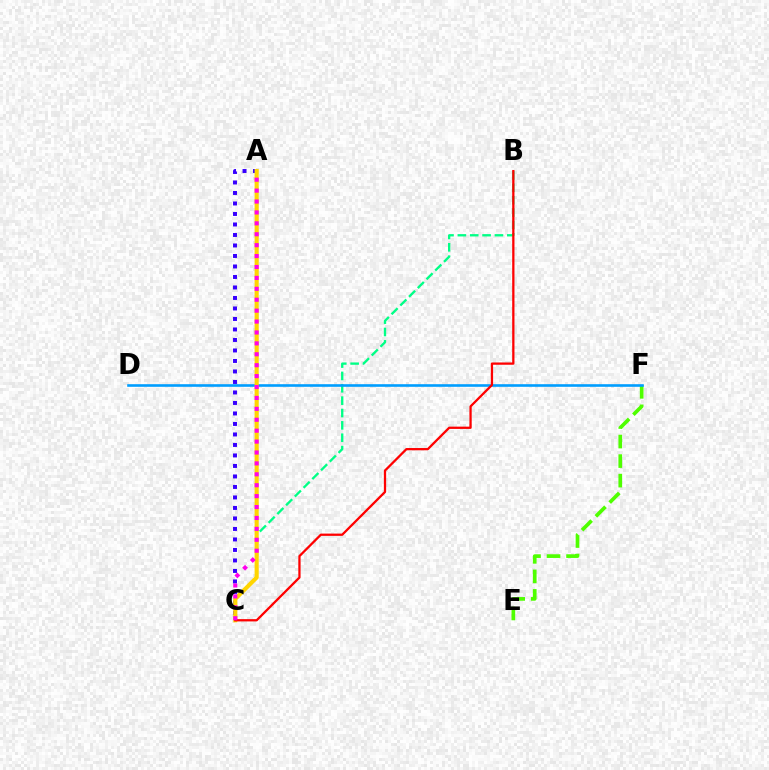{('B', 'C'): [{'color': '#00ff86', 'line_style': 'dashed', 'thickness': 1.68}, {'color': '#ff0000', 'line_style': 'solid', 'thickness': 1.64}], ('E', 'F'): [{'color': '#4fff00', 'line_style': 'dashed', 'thickness': 2.65}], ('D', 'F'): [{'color': '#009eff', 'line_style': 'solid', 'thickness': 1.88}], ('A', 'C'): [{'color': '#3700ff', 'line_style': 'dotted', 'thickness': 2.85}, {'color': '#ffd500', 'line_style': 'solid', 'thickness': 2.97}, {'color': '#ff00ed', 'line_style': 'dotted', 'thickness': 2.96}]}